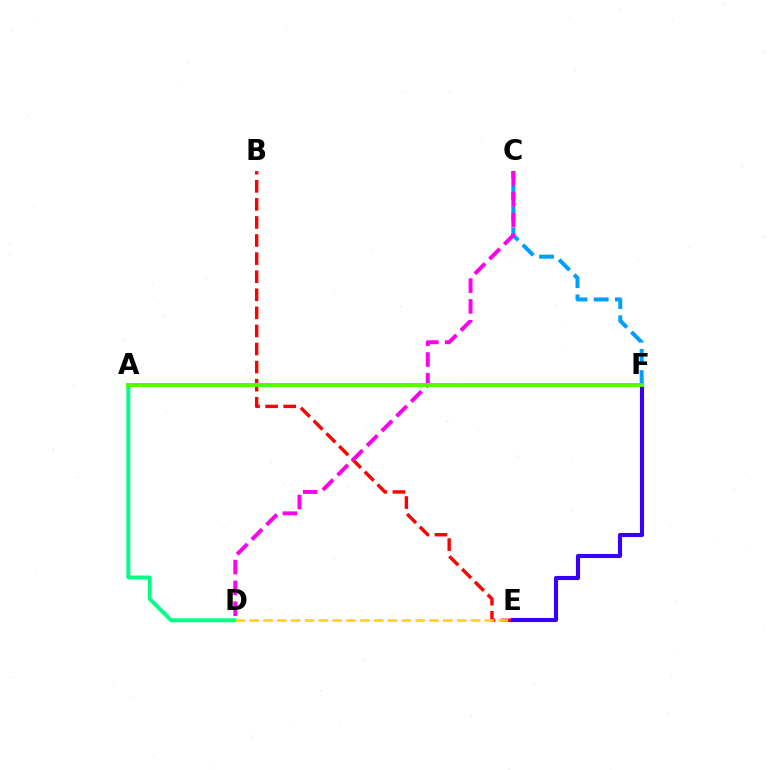{('A', 'D'): [{'color': '#00ff86', 'line_style': 'solid', 'thickness': 2.82}], ('B', 'E'): [{'color': '#ff0000', 'line_style': 'dashed', 'thickness': 2.46}], ('C', 'F'): [{'color': '#009eff', 'line_style': 'dashed', 'thickness': 2.88}], ('D', 'E'): [{'color': '#ffd500', 'line_style': 'dashed', 'thickness': 1.88}], ('E', 'F'): [{'color': '#3700ff', 'line_style': 'solid', 'thickness': 2.95}], ('C', 'D'): [{'color': '#ff00ed', 'line_style': 'dashed', 'thickness': 2.83}], ('A', 'F'): [{'color': '#4fff00', 'line_style': 'solid', 'thickness': 2.78}]}